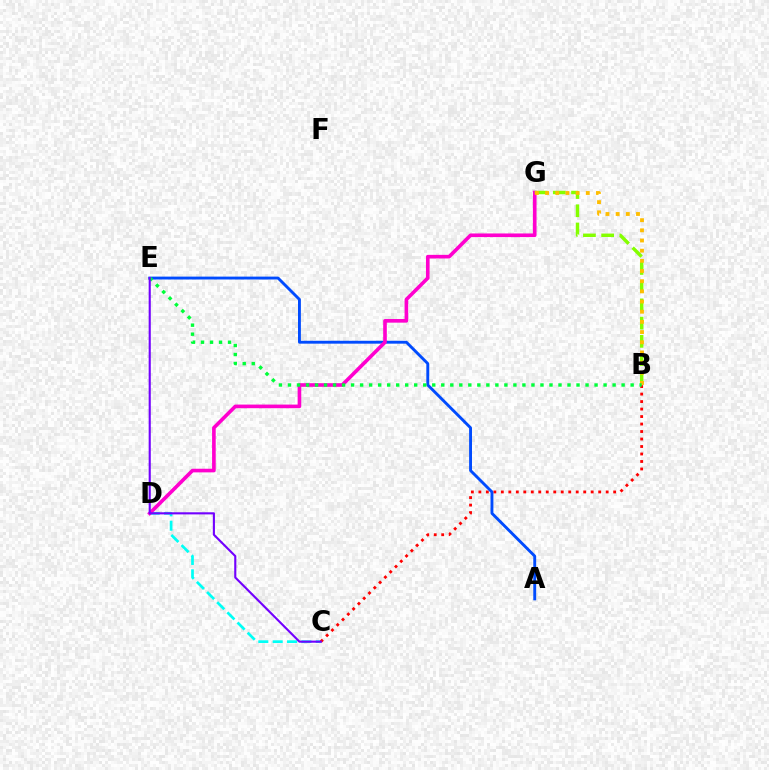{('C', 'D'): [{'color': '#00fff6', 'line_style': 'dashed', 'thickness': 1.95}], ('B', 'C'): [{'color': '#ff0000', 'line_style': 'dotted', 'thickness': 2.03}], ('A', 'E'): [{'color': '#004bff', 'line_style': 'solid', 'thickness': 2.07}], ('D', 'G'): [{'color': '#ff00cf', 'line_style': 'solid', 'thickness': 2.61}], ('B', 'G'): [{'color': '#84ff00', 'line_style': 'dashed', 'thickness': 2.48}, {'color': '#ffbd00', 'line_style': 'dotted', 'thickness': 2.76}], ('B', 'E'): [{'color': '#00ff39', 'line_style': 'dotted', 'thickness': 2.45}], ('C', 'E'): [{'color': '#7200ff', 'line_style': 'solid', 'thickness': 1.52}]}